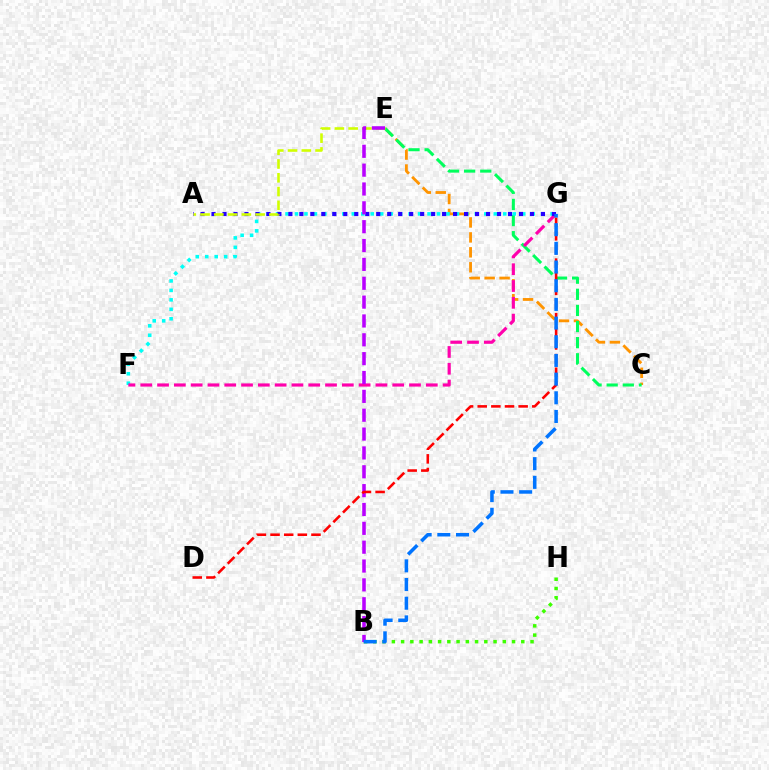{('C', 'E'): [{'color': '#ff9400', 'line_style': 'dashed', 'thickness': 2.03}, {'color': '#00ff5c', 'line_style': 'dashed', 'thickness': 2.19}], ('B', 'H'): [{'color': '#3dff00', 'line_style': 'dotted', 'thickness': 2.51}], ('F', 'G'): [{'color': '#00fff6', 'line_style': 'dotted', 'thickness': 2.57}, {'color': '#ff00ac', 'line_style': 'dashed', 'thickness': 2.28}], ('A', 'G'): [{'color': '#2500ff', 'line_style': 'dotted', 'thickness': 2.98}], ('A', 'E'): [{'color': '#d1ff00', 'line_style': 'dashed', 'thickness': 1.87}], ('B', 'E'): [{'color': '#b900ff', 'line_style': 'dashed', 'thickness': 2.56}], ('D', 'G'): [{'color': '#ff0000', 'line_style': 'dashed', 'thickness': 1.85}], ('B', 'G'): [{'color': '#0074ff', 'line_style': 'dashed', 'thickness': 2.54}]}